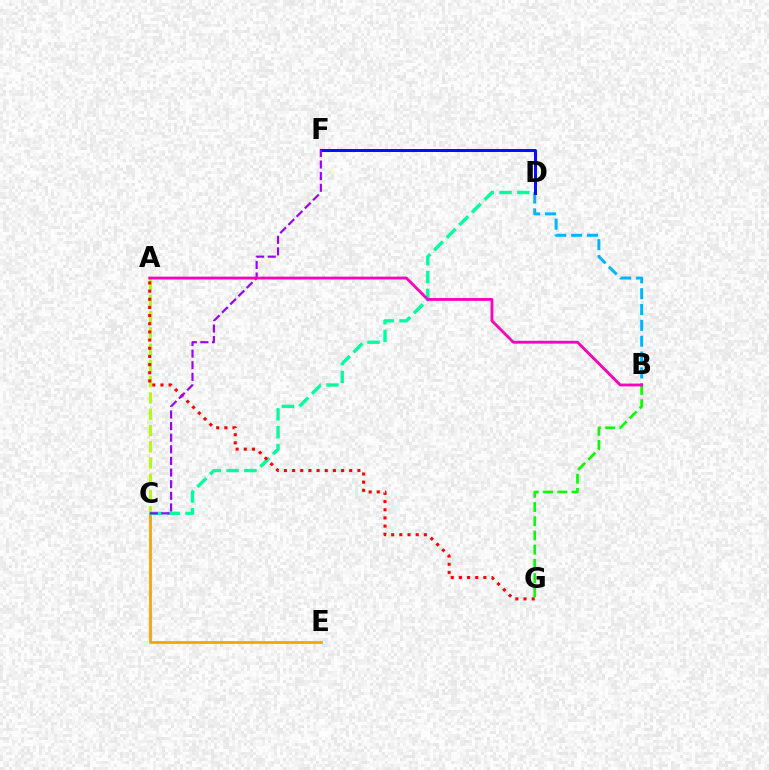{('C', 'E'): [{'color': '#ffa500', 'line_style': 'solid', 'thickness': 2.05}], ('B', 'D'): [{'color': '#00b5ff', 'line_style': 'dashed', 'thickness': 2.15}], ('D', 'F'): [{'color': '#0010ff', 'line_style': 'solid', 'thickness': 2.15}], ('A', 'C'): [{'color': '#b3ff00', 'line_style': 'dashed', 'thickness': 2.21}], ('C', 'D'): [{'color': '#00ff9d', 'line_style': 'dashed', 'thickness': 2.42}], ('A', 'G'): [{'color': '#ff0000', 'line_style': 'dotted', 'thickness': 2.22}], ('C', 'F'): [{'color': '#9b00ff', 'line_style': 'dashed', 'thickness': 1.58}], ('B', 'G'): [{'color': '#08ff00', 'line_style': 'dashed', 'thickness': 1.93}], ('A', 'B'): [{'color': '#ff00bd', 'line_style': 'solid', 'thickness': 2.05}]}